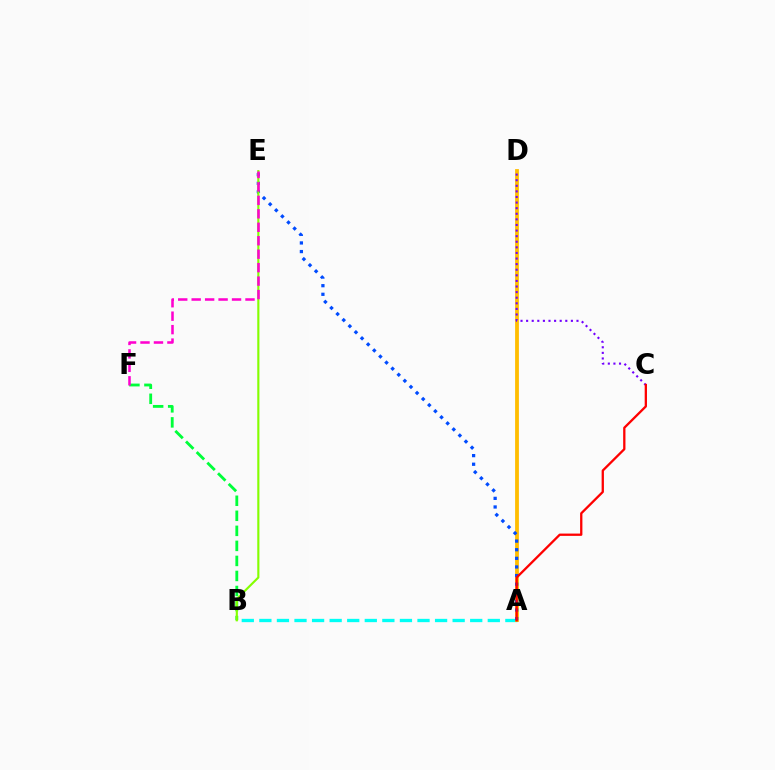{('A', 'B'): [{'color': '#00fff6', 'line_style': 'dashed', 'thickness': 2.39}], ('A', 'D'): [{'color': '#ffbd00', 'line_style': 'solid', 'thickness': 2.74}], ('A', 'E'): [{'color': '#004bff', 'line_style': 'dotted', 'thickness': 2.34}], ('C', 'D'): [{'color': '#7200ff', 'line_style': 'dotted', 'thickness': 1.52}], ('B', 'F'): [{'color': '#00ff39', 'line_style': 'dashed', 'thickness': 2.04}], ('B', 'E'): [{'color': '#84ff00', 'line_style': 'solid', 'thickness': 1.54}], ('E', 'F'): [{'color': '#ff00cf', 'line_style': 'dashed', 'thickness': 1.83}], ('A', 'C'): [{'color': '#ff0000', 'line_style': 'solid', 'thickness': 1.65}]}